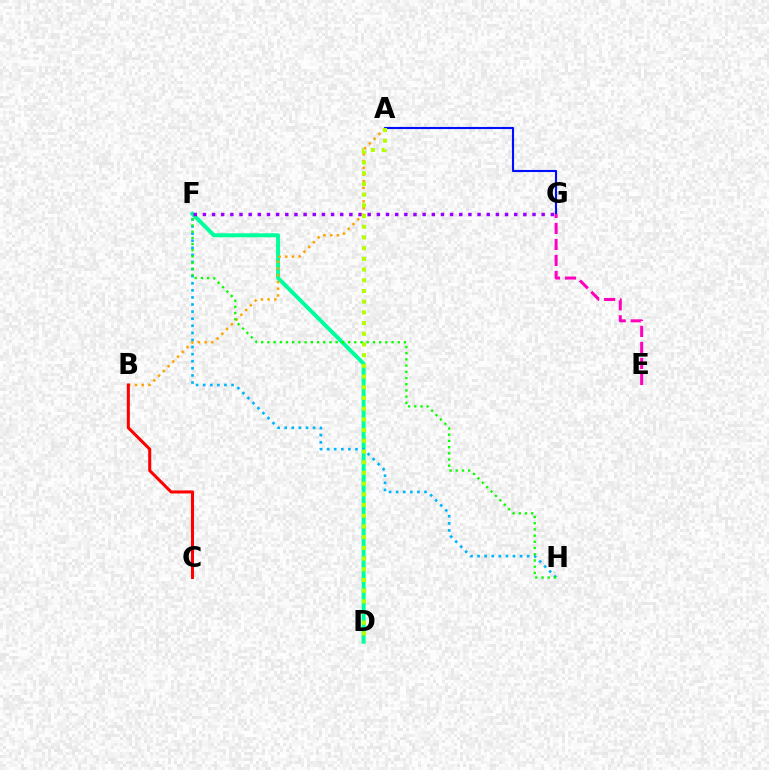{('D', 'F'): [{'color': '#00ff9d', 'line_style': 'solid', 'thickness': 2.87}], ('F', 'H'): [{'color': '#00b5ff', 'line_style': 'dotted', 'thickness': 1.93}, {'color': '#08ff00', 'line_style': 'dotted', 'thickness': 1.69}], ('F', 'G'): [{'color': '#9b00ff', 'line_style': 'dotted', 'thickness': 2.49}], ('A', 'G'): [{'color': '#0010ff', 'line_style': 'solid', 'thickness': 1.53}], ('A', 'B'): [{'color': '#ffa500', 'line_style': 'dotted', 'thickness': 1.83}], ('B', 'C'): [{'color': '#ff0000', 'line_style': 'solid', 'thickness': 2.19}], ('E', 'G'): [{'color': '#ff00bd', 'line_style': 'dashed', 'thickness': 2.17}], ('A', 'D'): [{'color': '#b3ff00', 'line_style': 'dotted', 'thickness': 2.91}]}